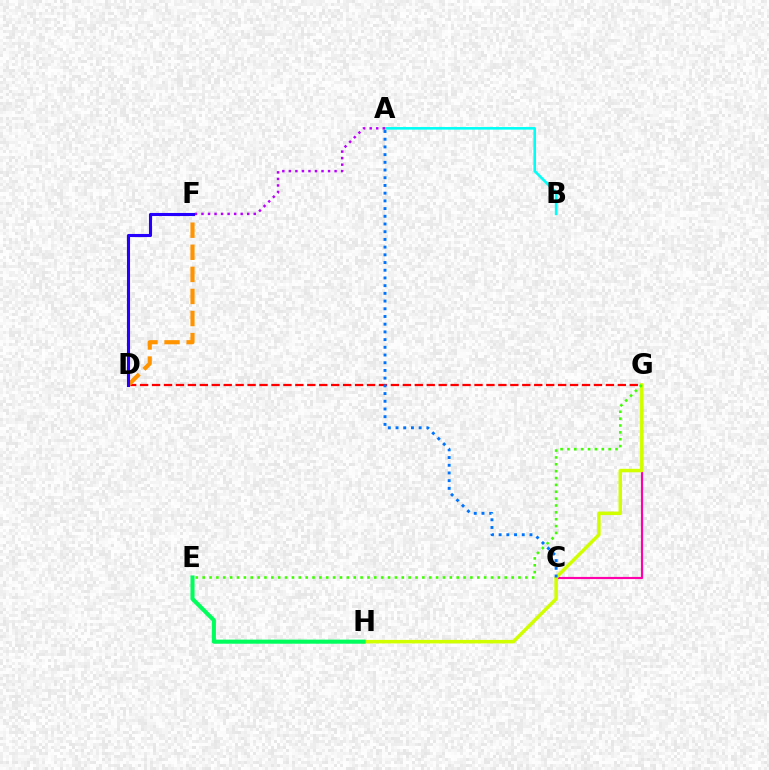{('D', 'G'): [{'color': '#ff0000', 'line_style': 'dashed', 'thickness': 1.62}], ('C', 'G'): [{'color': '#ff00ac', 'line_style': 'solid', 'thickness': 1.56}], ('G', 'H'): [{'color': '#d1ff00', 'line_style': 'solid', 'thickness': 2.52}], ('A', 'C'): [{'color': '#0074ff', 'line_style': 'dotted', 'thickness': 2.09}], ('A', 'B'): [{'color': '#00fff6', 'line_style': 'solid', 'thickness': 1.86}], ('E', 'G'): [{'color': '#3dff00', 'line_style': 'dotted', 'thickness': 1.87}], ('D', 'F'): [{'color': '#ff9400', 'line_style': 'dashed', 'thickness': 3.0}, {'color': '#2500ff', 'line_style': 'solid', 'thickness': 2.22}], ('E', 'H'): [{'color': '#00ff5c', 'line_style': 'solid', 'thickness': 2.94}], ('A', 'F'): [{'color': '#b900ff', 'line_style': 'dotted', 'thickness': 1.78}]}